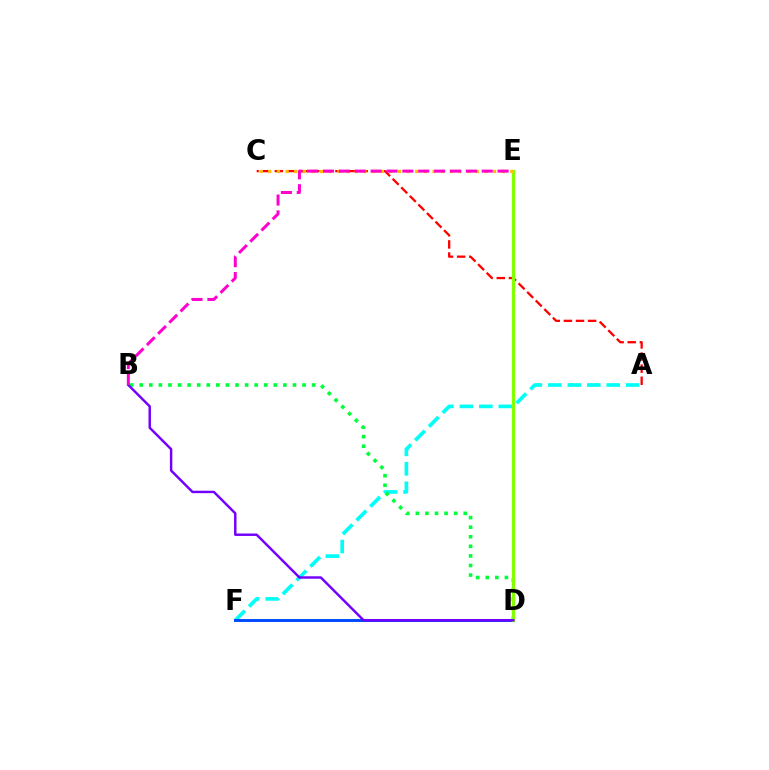{('A', 'F'): [{'color': '#00fff6', 'line_style': 'dashed', 'thickness': 2.65}], ('D', 'F'): [{'color': '#004bff', 'line_style': 'solid', 'thickness': 2.12}], ('A', 'C'): [{'color': '#ff0000', 'line_style': 'dashed', 'thickness': 1.65}], ('B', 'D'): [{'color': '#00ff39', 'line_style': 'dotted', 'thickness': 2.6}, {'color': '#7200ff', 'line_style': 'solid', 'thickness': 1.76}], ('D', 'E'): [{'color': '#84ff00', 'line_style': 'solid', 'thickness': 2.35}], ('C', 'E'): [{'color': '#ffbd00', 'line_style': 'dotted', 'thickness': 2.35}], ('B', 'E'): [{'color': '#ff00cf', 'line_style': 'dashed', 'thickness': 2.16}]}